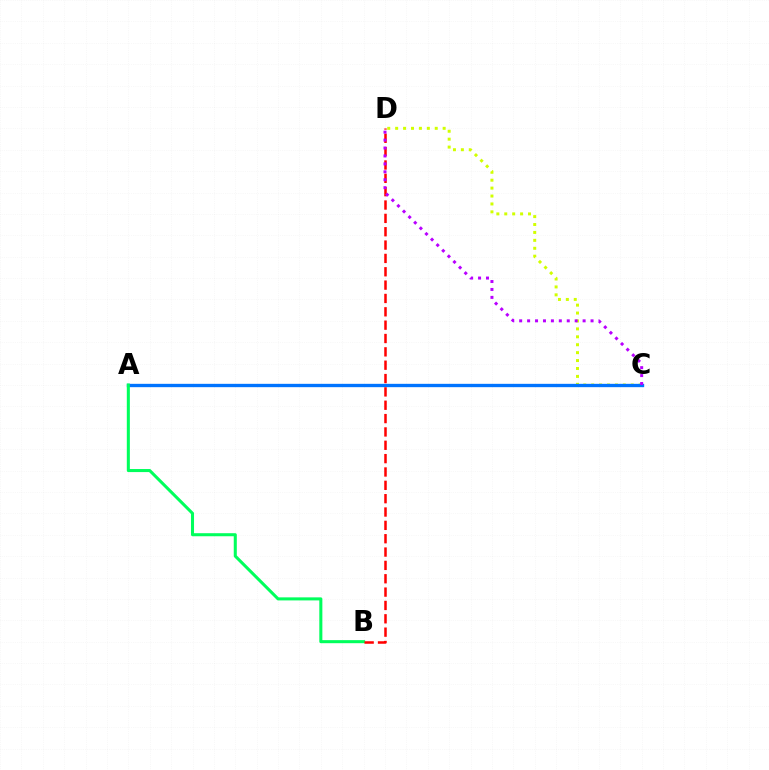{('C', 'D'): [{'color': '#d1ff00', 'line_style': 'dotted', 'thickness': 2.15}, {'color': '#b900ff', 'line_style': 'dotted', 'thickness': 2.15}], ('A', 'C'): [{'color': '#0074ff', 'line_style': 'solid', 'thickness': 2.41}], ('A', 'B'): [{'color': '#00ff5c', 'line_style': 'solid', 'thickness': 2.2}], ('B', 'D'): [{'color': '#ff0000', 'line_style': 'dashed', 'thickness': 1.81}]}